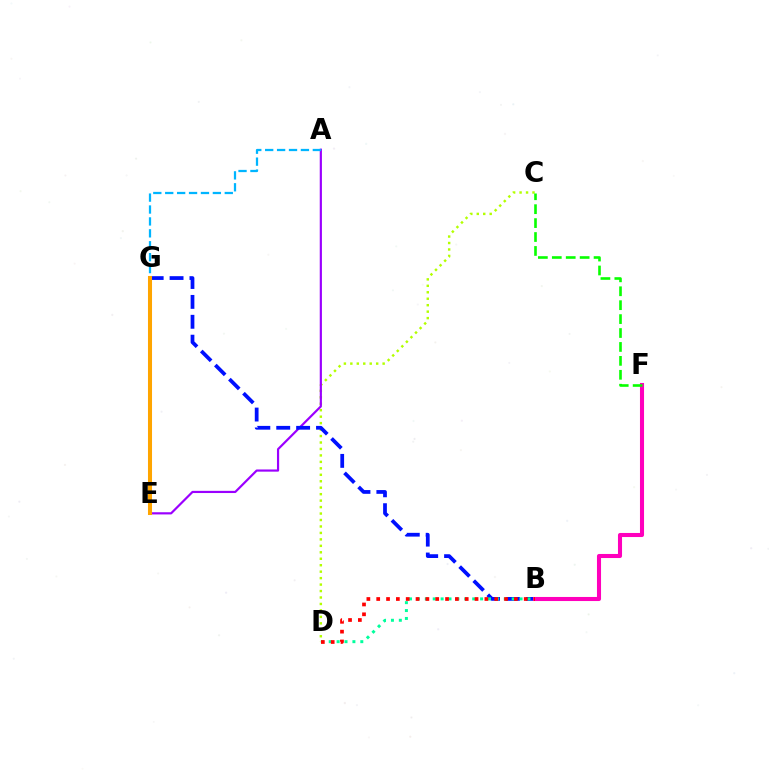{('C', 'D'): [{'color': '#b3ff00', 'line_style': 'dotted', 'thickness': 1.75}], ('A', 'E'): [{'color': '#9b00ff', 'line_style': 'solid', 'thickness': 1.57}, {'color': '#00b5ff', 'line_style': 'dashed', 'thickness': 1.62}], ('B', 'G'): [{'color': '#0010ff', 'line_style': 'dashed', 'thickness': 2.7}], ('B', 'D'): [{'color': '#00ff9d', 'line_style': 'dotted', 'thickness': 2.15}, {'color': '#ff0000', 'line_style': 'dotted', 'thickness': 2.67}], ('B', 'F'): [{'color': '#ff00bd', 'line_style': 'solid', 'thickness': 2.93}], ('C', 'F'): [{'color': '#08ff00', 'line_style': 'dashed', 'thickness': 1.89}], ('E', 'G'): [{'color': '#ffa500', 'line_style': 'solid', 'thickness': 2.91}]}